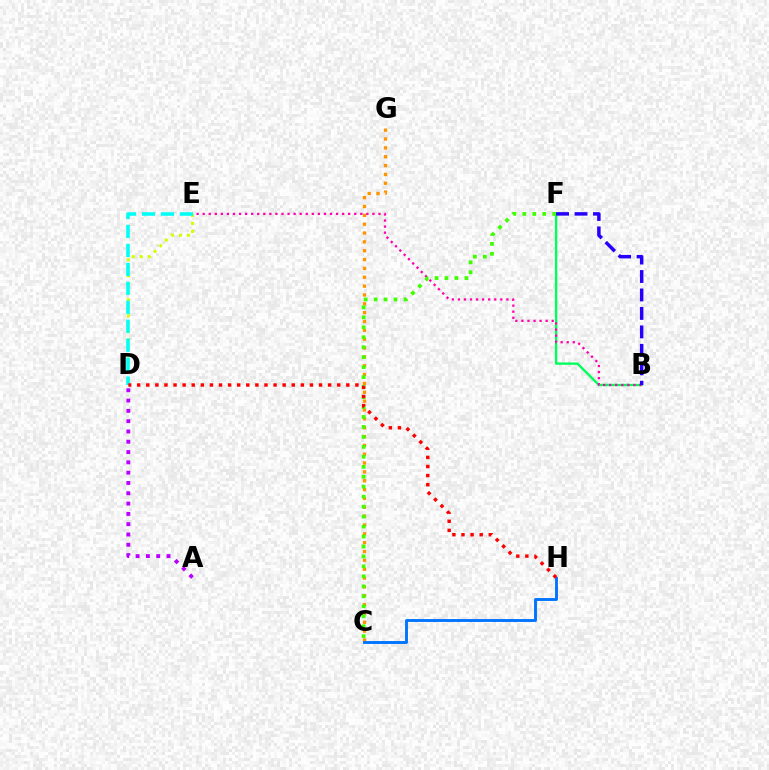{('D', 'E'): [{'color': '#d1ff00', 'line_style': 'dotted', 'thickness': 2.17}, {'color': '#00fff6', 'line_style': 'dashed', 'thickness': 2.58}], ('C', 'G'): [{'color': '#ff9400', 'line_style': 'dotted', 'thickness': 2.4}], ('B', 'F'): [{'color': '#00ff5c', 'line_style': 'solid', 'thickness': 1.7}, {'color': '#2500ff', 'line_style': 'dashed', 'thickness': 2.51}], ('B', 'E'): [{'color': '#ff00ac', 'line_style': 'dotted', 'thickness': 1.65}], ('C', 'H'): [{'color': '#0074ff', 'line_style': 'solid', 'thickness': 2.08}], ('C', 'F'): [{'color': '#3dff00', 'line_style': 'dotted', 'thickness': 2.71}], ('D', 'H'): [{'color': '#ff0000', 'line_style': 'dotted', 'thickness': 2.47}], ('A', 'D'): [{'color': '#b900ff', 'line_style': 'dotted', 'thickness': 2.8}]}